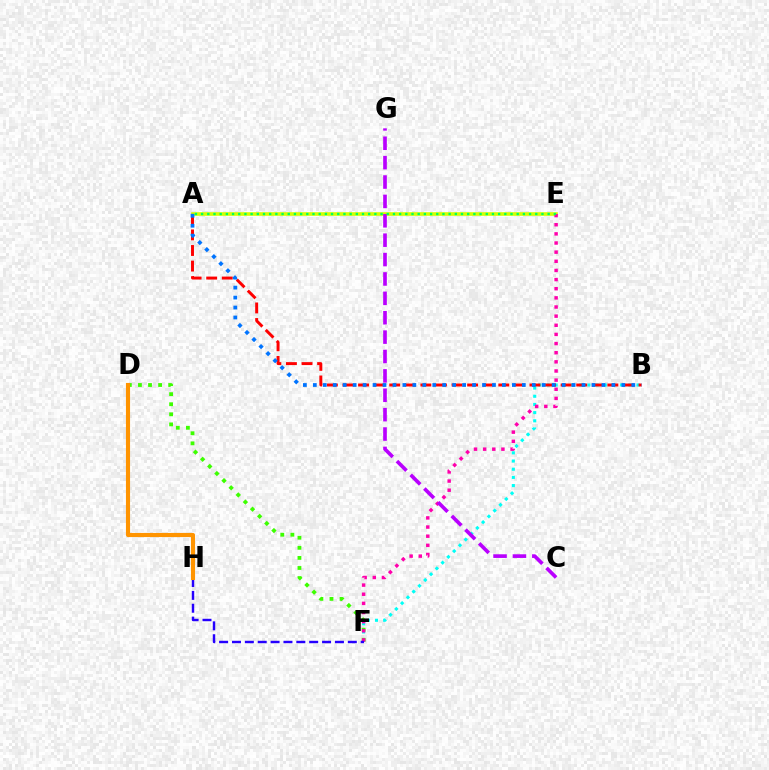{('B', 'F'): [{'color': '#00fff6', 'line_style': 'dotted', 'thickness': 2.22}], ('A', 'E'): [{'color': '#d1ff00', 'line_style': 'solid', 'thickness': 2.6}, {'color': '#00ff5c', 'line_style': 'dotted', 'thickness': 1.68}], ('A', 'B'): [{'color': '#ff0000', 'line_style': 'dashed', 'thickness': 2.12}, {'color': '#0074ff', 'line_style': 'dotted', 'thickness': 2.7}], ('D', 'F'): [{'color': '#3dff00', 'line_style': 'dotted', 'thickness': 2.74}], ('E', 'F'): [{'color': '#ff00ac', 'line_style': 'dotted', 'thickness': 2.48}], ('C', 'G'): [{'color': '#b900ff', 'line_style': 'dashed', 'thickness': 2.63}], ('F', 'H'): [{'color': '#2500ff', 'line_style': 'dashed', 'thickness': 1.75}], ('D', 'H'): [{'color': '#ff9400', 'line_style': 'solid', 'thickness': 2.96}]}